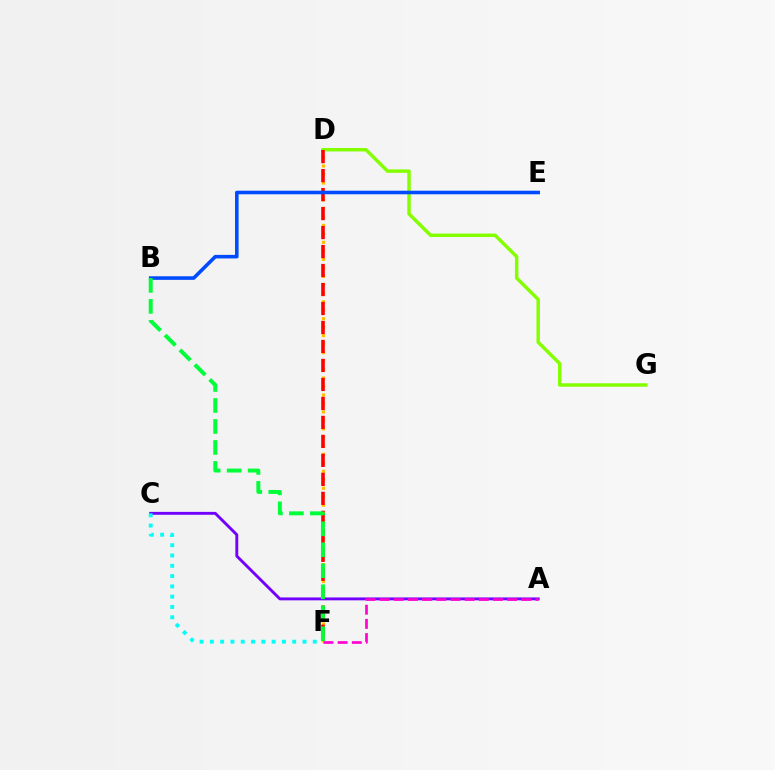{('D', 'F'): [{'color': '#ffbd00', 'line_style': 'dotted', 'thickness': 2.3}, {'color': '#ff0000', 'line_style': 'dashed', 'thickness': 2.58}], ('D', 'G'): [{'color': '#84ff00', 'line_style': 'solid', 'thickness': 2.48}], ('B', 'E'): [{'color': '#004bff', 'line_style': 'solid', 'thickness': 2.57}], ('A', 'C'): [{'color': '#7200ff', 'line_style': 'solid', 'thickness': 2.08}], ('A', 'F'): [{'color': '#ff00cf', 'line_style': 'dashed', 'thickness': 1.92}], ('C', 'F'): [{'color': '#00fff6', 'line_style': 'dotted', 'thickness': 2.8}], ('B', 'F'): [{'color': '#00ff39', 'line_style': 'dashed', 'thickness': 2.85}]}